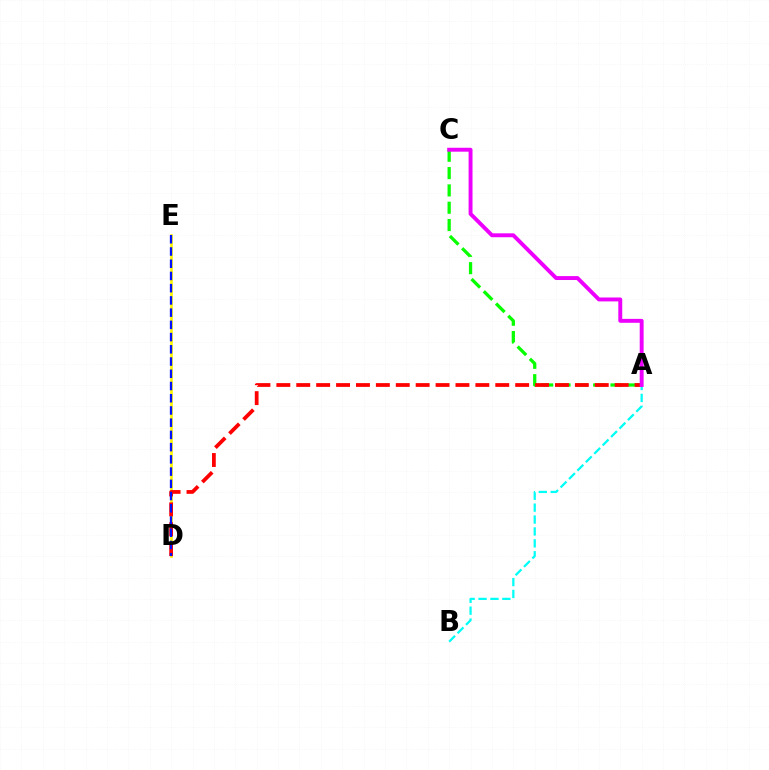{('D', 'E'): [{'color': '#fcf500', 'line_style': 'solid', 'thickness': 1.93}, {'color': '#0010ff', 'line_style': 'dashed', 'thickness': 1.66}], ('A', 'C'): [{'color': '#08ff00', 'line_style': 'dashed', 'thickness': 2.35}, {'color': '#ee00ff', 'line_style': 'solid', 'thickness': 2.82}], ('A', 'D'): [{'color': '#ff0000', 'line_style': 'dashed', 'thickness': 2.7}], ('A', 'B'): [{'color': '#00fff6', 'line_style': 'dashed', 'thickness': 1.62}]}